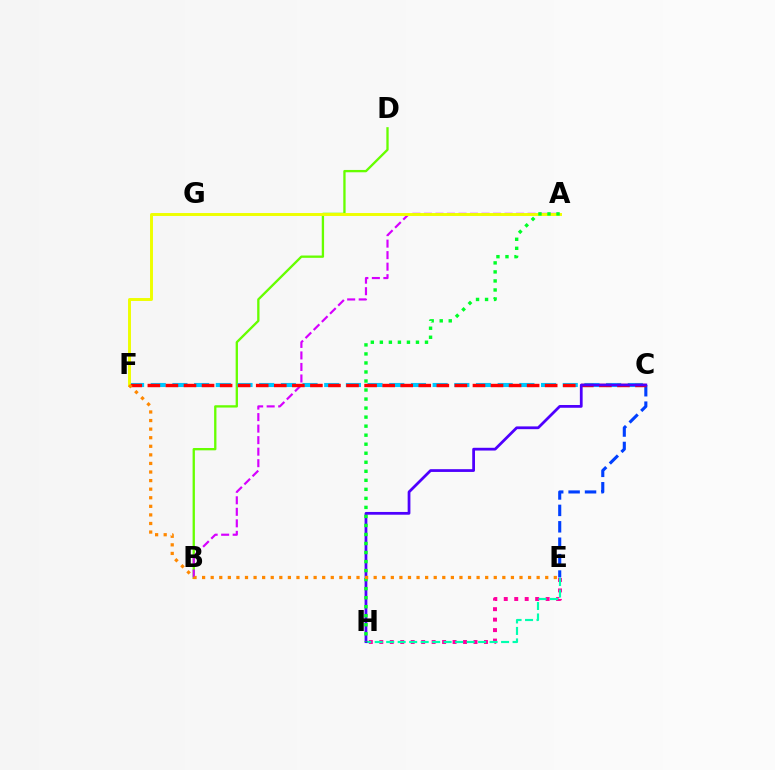{('B', 'D'): [{'color': '#66ff00', 'line_style': 'solid', 'thickness': 1.67}], ('C', 'E'): [{'color': '#003fff', 'line_style': 'dashed', 'thickness': 2.23}], ('C', 'F'): [{'color': '#00c7ff', 'line_style': 'dashed', 'thickness': 2.95}, {'color': '#ff0000', 'line_style': 'dashed', 'thickness': 2.45}], ('E', 'H'): [{'color': '#ff00a0', 'line_style': 'dotted', 'thickness': 2.84}, {'color': '#00ffaf', 'line_style': 'dashed', 'thickness': 1.56}], ('A', 'B'): [{'color': '#d600ff', 'line_style': 'dashed', 'thickness': 1.56}], ('C', 'H'): [{'color': '#4f00ff', 'line_style': 'solid', 'thickness': 1.99}], ('A', 'F'): [{'color': '#eeff00', 'line_style': 'solid', 'thickness': 2.12}], ('A', 'H'): [{'color': '#00ff27', 'line_style': 'dotted', 'thickness': 2.45}], ('E', 'F'): [{'color': '#ff8800', 'line_style': 'dotted', 'thickness': 2.33}]}